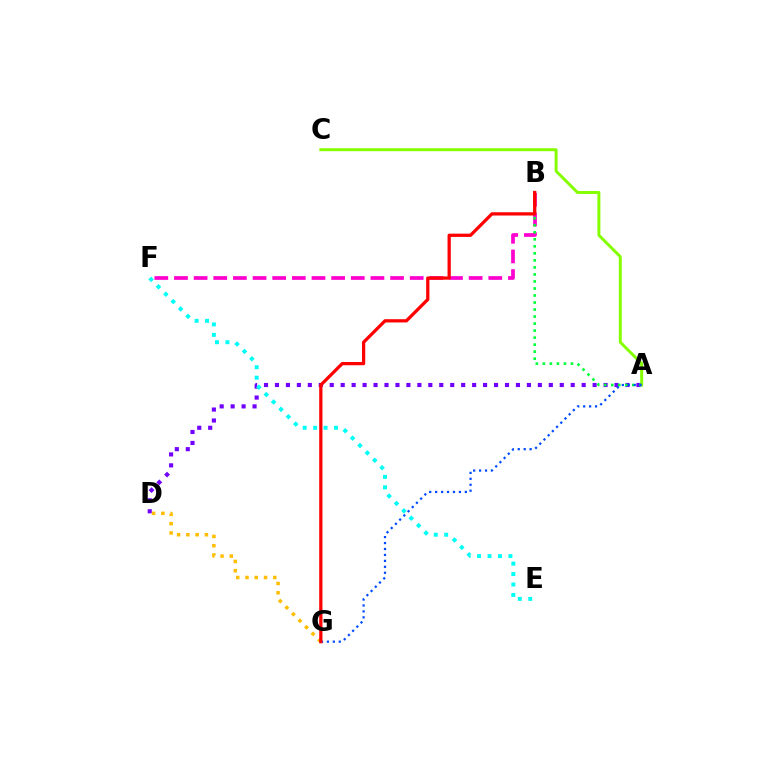{('A', 'C'): [{'color': '#84ff00', 'line_style': 'solid', 'thickness': 2.12}], ('B', 'F'): [{'color': '#ff00cf', 'line_style': 'dashed', 'thickness': 2.67}], ('A', 'D'): [{'color': '#7200ff', 'line_style': 'dotted', 'thickness': 2.98}], ('A', 'B'): [{'color': '#00ff39', 'line_style': 'dotted', 'thickness': 1.91}], ('A', 'G'): [{'color': '#004bff', 'line_style': 'dotted', 'thickness': 1.61}], ('D', 'G'): [{'color': '#ffbd00', 'line_style': 'dotted', 'thickness': 2.52}], ('B', 'G'): [{'color': '#ff0000', 'line_style': 'solid', 'thickness': 2.35}], ('E', 'F'): [{'color': '#00fff6', 'line_style': 'dotted', 'thickness': 2.84}]}